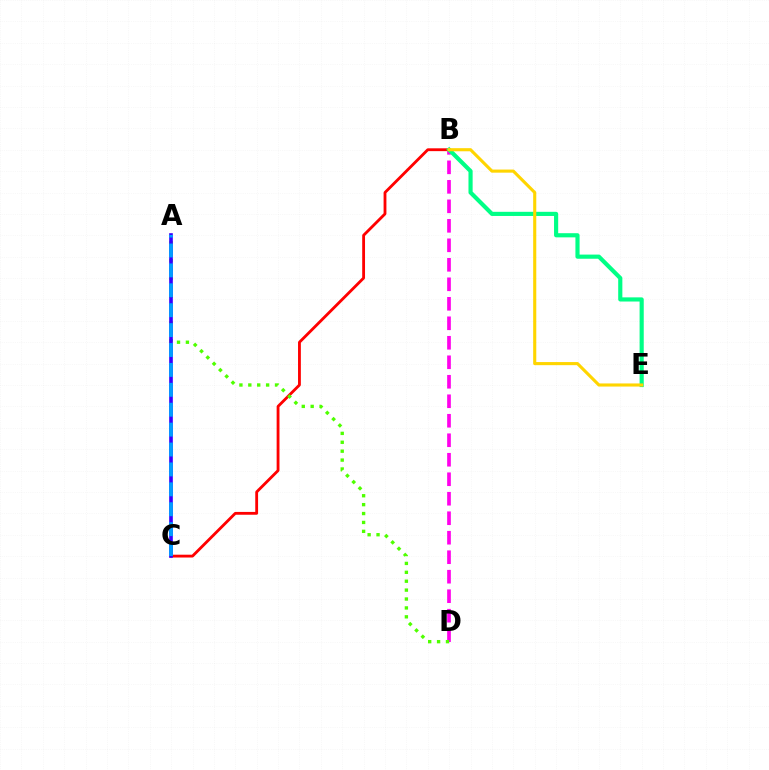{('B', 'D'): [{'color': '#ff00ed', 'line_style': 'dashed', 'thickness': 2.65}], ('B', 'C'): [{'color': '#ff0000', 'line_style': 'solid', 'thickness': 2.04}], ('A', 'D'): [{'color': '#4fff00', 'line_style': 'dotted', 'thickness': 2.42}], ('B', 'E'): [{'color': '#00ff86', 'line_style': 'solid', 'thickness': 2.99}, {'color': '#ffd500', 'line_style': 'solid', 'thickness': 2.24}], ('A', 'C'): [{'color': '#3700ff', 'line_style': 'solid', 'thickness': 2.63}, {'color': '#009eff', 'line_style': 'dashed', 'thickness': 2.7}]}